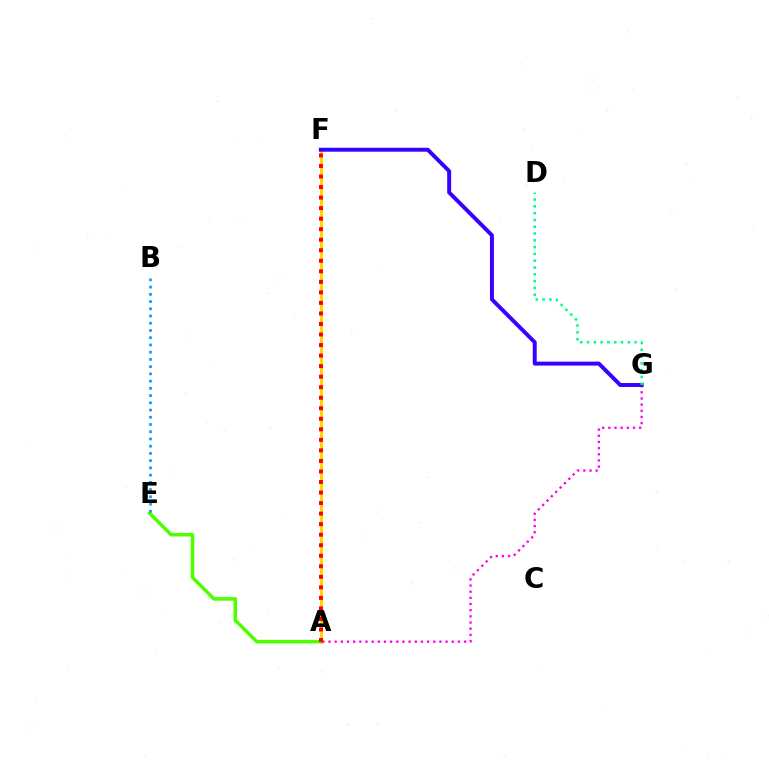{('A', 'F'): [{'color': '#ffd500', 'line_style': 'solid', 'thickness': 2.15}, {'color': '#ff0000', 'line_style': 'dotted', 'thickness': 2.86}], ('A', 'E'): [{'color': '#4fff00', 'line_style': 'solid', 'thickness': 2.56}], ('A', 'G'): [{'color': '#ff00ed', 'line_style': 'dotted', 'thickness': 1.67}], ('F', 'G'): [{'color': '#3700ff', 'line_style': 'solid', 'thickness': 2.84}], ('B', 'E'): [{'color': '#009eff', 'line_style': 'dotted', 'thickness': 1.96}], ('D', 'G'): [{'color': '#00ff86', 'line_style': 'dotted', 'thickness': 1.85}]}